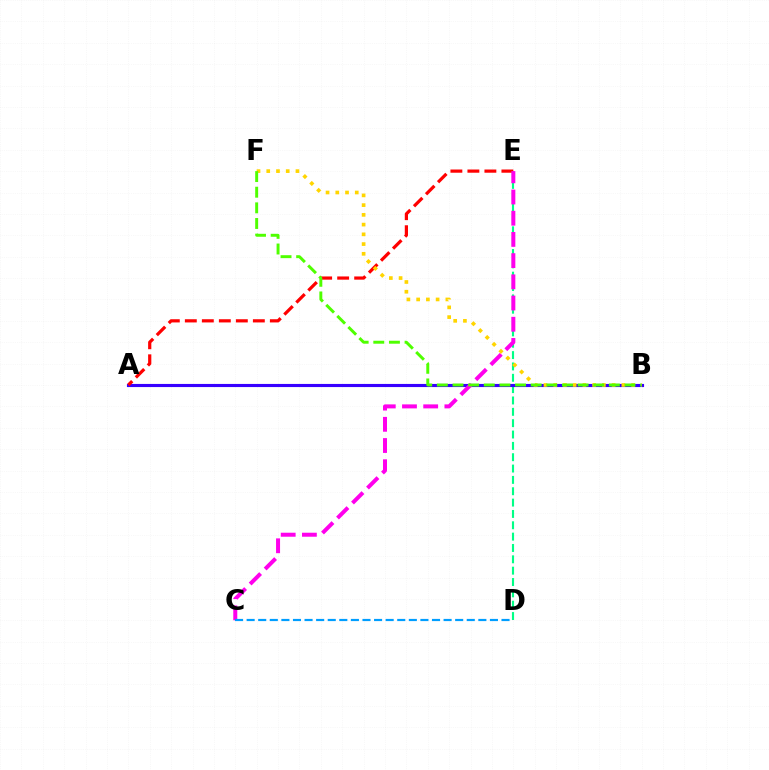{('D', 'E'): [{'color': '#00ff86', 'line_style': 'dashed', 'thickness': 1.54}], ('A', 'B'): [{'color': '#3700ff', 'line_style': 'solid', 'thickness': 2.25}], ('A', 'E'): [{'color': '#ff0000', 'line_style': 'dashed', 'thickness': 2.31}], ('C', 'E'): [{'color': '#ff00ed', 'line_style': 'dashed', 'thickness': 2.88}], ('B', 'F'): [{'color': '#ffd500', 'line_style': 'dotted', 'thickness': 2.65}, {'color': '#4fff00', 'line_style': 'dashed', 'thickness': 2.12}], ('C', 'D'): [{'color': '#009eff', 'line_style': 'dashed', 'thickness': 1.57}]}